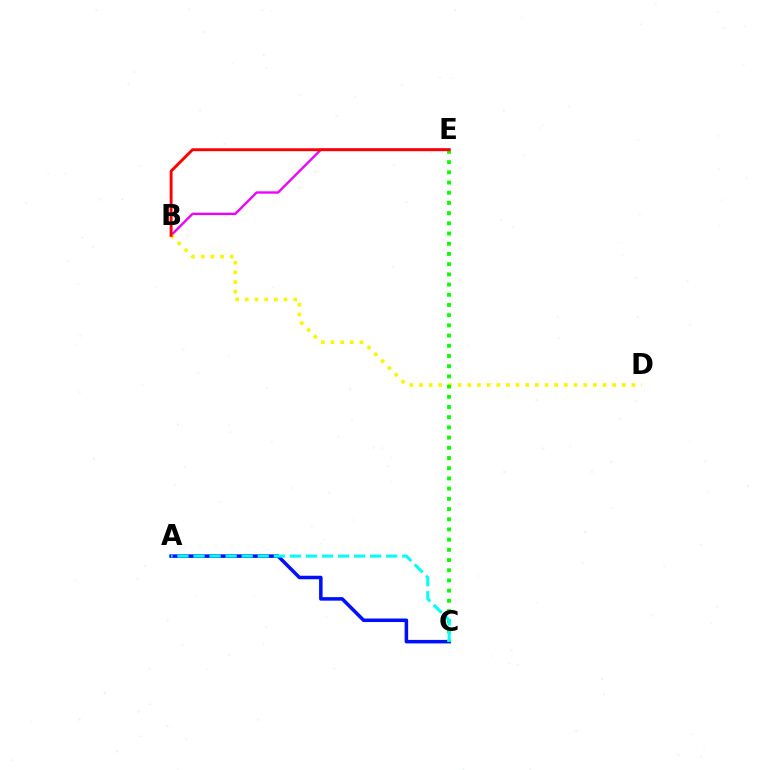{('A', 'C'): [{'color': '#0010ff', 'line_style': 'solid', 'thickness': 2.53}, {'color': '#00fff6', 'line_style': 'dashed', 'thickness': 2.18}], ('B', 'E'): [{'color': '#ee00ff', 'line_style': 'solid', 'thickness': 1.7}, {'color': '#ff0000', 'line_style': 'solid', 'thickness': 2.1}], ('B', 'D'): [{'color': '#fcf500', 'line_style': 'dotted', 'thickness': 2.62}], ('C', 'E'): [{'color': '#08ff00', 'line_style': 'dotted', 'thickness': 2.77}]}